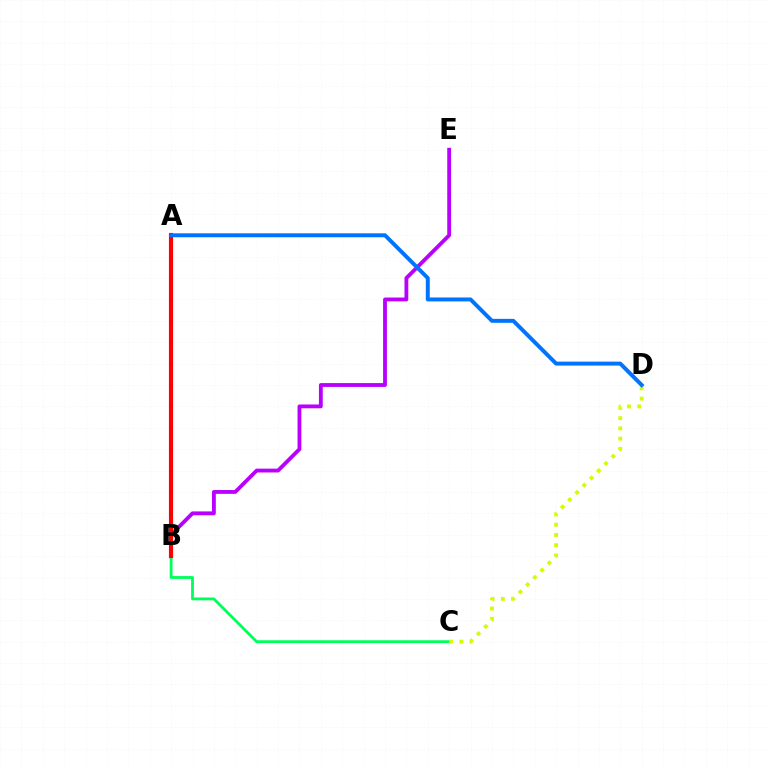{('B', 'C'): [{'color': '#00ff5c', 'line_style': 'solid', 'thickness': 2.03}], ('C', 'D'): [{'color': '#d1ff00', 'line_style': 'dotted', 'thickness': 2.78}], ('B', 'E'): [{'color': '#b900ff', 'line_style': 'solid', 'thickness': 2.76}], ('A', 'B'): [{'color': '#ff0000', 'line_style': 'solid', 'thickness': 2.98}], ('A', 'D'): [{'color': '#0074ff', 'line_style': 'solid', 'thickness': 2.84}]}